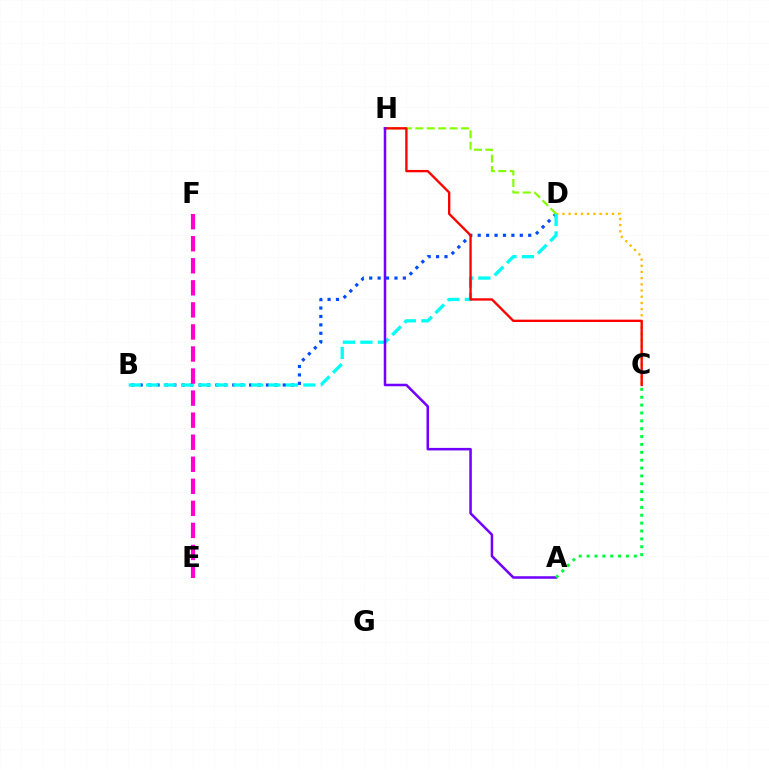{('B', 'D'): [{'color': '#004bff', 'line_style': 'dotted', 'thickness': 2.29}, {'color': '#00fff6', 'line_style': 'dashed', 'thickness': 2.37}], ('C', 'D'): [{'color': '#ffbd00', 'line_style': 'dotted', 'thickness': 1.68}], ('E', 'F'): [{'color': '#ff00cf', 'line_style': 'dashed', 'thickness': 3.0}], ('D', 'H'): [{'color': '#84ff00', 'line_style': 'dashed', 'thickness': 1.55}], ('C', 'H'): [{'color': '#ff0000', 'line_style': 'solid', 'thickness': 1.69}], ('A', 'H'): [{'color': '#7200ff', 'line_style': 'solid', 'thickness': 1.82}], ('A', 'C'): [{'color': '#00ff39', 'line_style': 'dotted', 'thickness': 2.14}]}